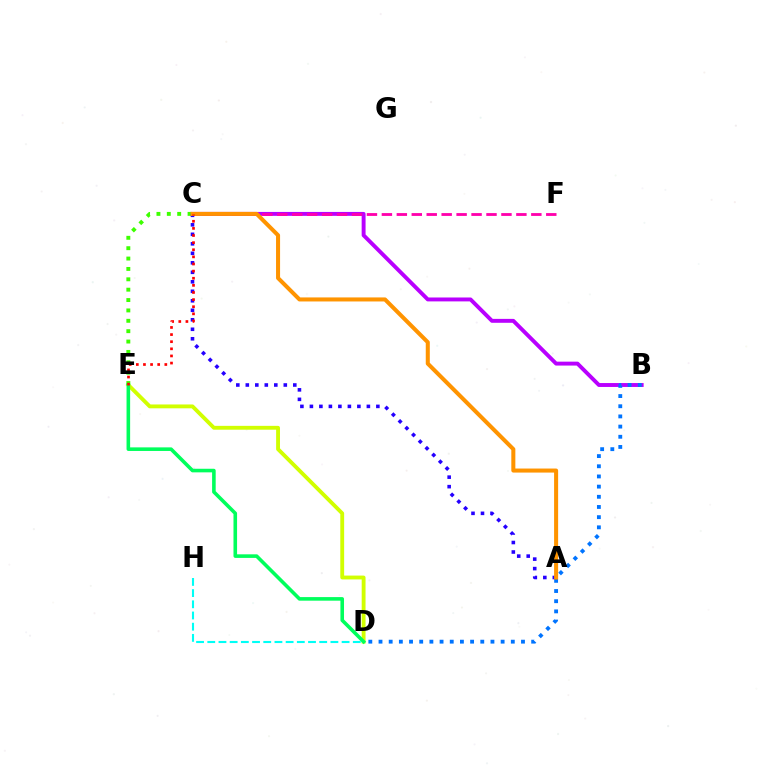{('D', 'E'): [{'color': '#d1ff00', 'line_style': 'solid', 'thickness': 2.78}, {'color': '#00ff5c', 'line_style': 'solid', 'thickness': 2.58}], ('D', 'H'): [{'color': '#00fff6', 'line_style': 'dashed', 'thickness': 1.52}], ('B', 'C'): [{'color': '#b900ff', 'line_style': 'solid', 'thickness': 2.81}], ('C', 'F'): [{'color': '#ff00ac', 'line_style': 'dashed', 'thickness': 2.03}], ('B', 'D'): [{'color': '#0074ff', 'line_style': 'dotted', 'thickness': 2.77}], ('C', 'E'): [{'color': '#3dff00', 'line_style': 'dotted', 'thickness': 2.82}, {'color': '#ff0000', 'line_style': 'dotted', 'thickness': 1.93}], ('A', 'C'): [{'color': '#2500ff', 'line_style': 'dotted', 'thickness': 2.58}, {'color': '#ff9400', 'line_style': 'solid', 'thickness': 2.91}]}